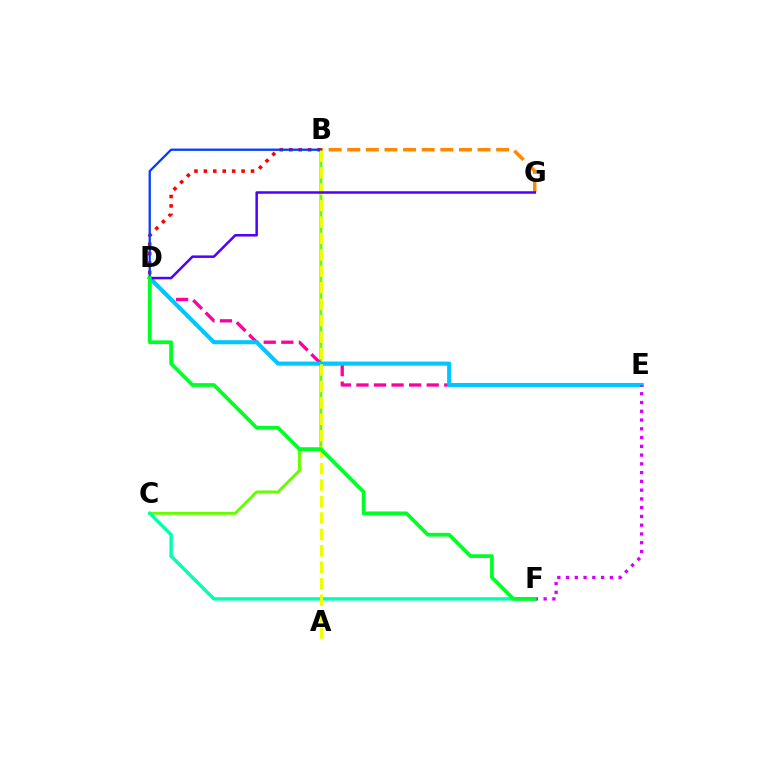{('B', 'C'): [{'color': '#66ff00', 'line_style': 'solid', 'thickness': 2.12}], ('C', 'F'): [{'color': '#00ffaf', 'line_style': 'solid', 'thickness': 2.44}], ('D', 'E'): [{'color': '#ff00a0', 'line_style': 'dashed', 'thickness': 2.39}, {'color': '#00c7ff', 'line_style': 'solid', 'thickness': 2.95}], ('B', 'G'): [{'color': '#ff8800', 'line_style': 'dashed', 'thickness': 2.53}], ('B', 'D'): [{'color': '#ff0000', 'line_style': 'dotted', 'thickness': 2.56}, {'color': '#003fff', 'line_style': 'solid', 'thickness': 1.65}], ('E', 'F'): [{'color': '#d600ff', 'line_style': 'dotted', 'thickness': 2.38}], ('A', 'B'): [{'color': '#eeff00', 'line_style': 'dashed', 'thickness': 2.23}], ('D', 'G'): [{'color': '#4f00ff', 'line_style': 'solid', 'thickness': 1.81}], ('D', 'F'): [{'color': '#00ff27', 'line_style': 'solid', 'thickness': 2.69}]}